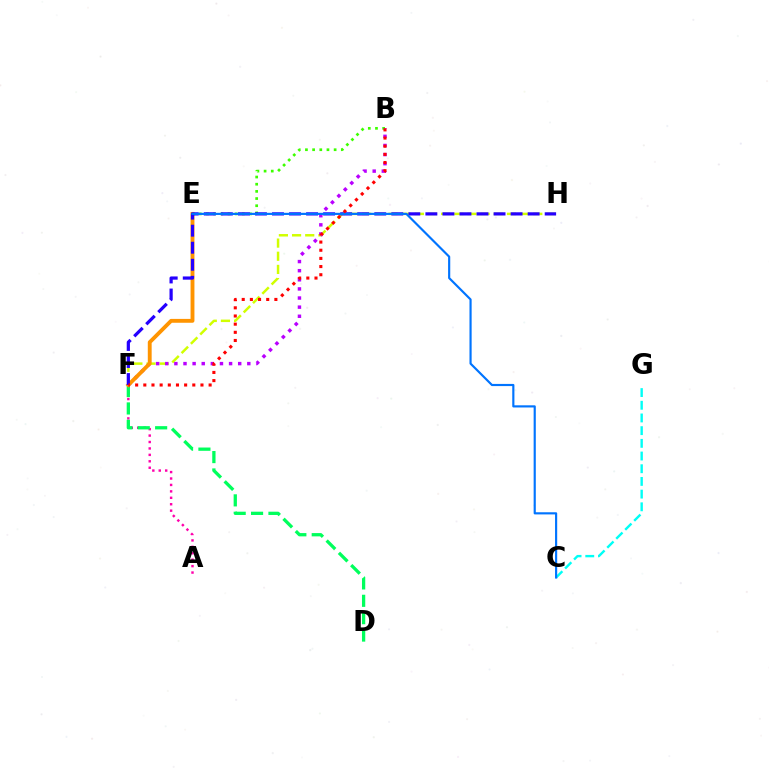{('B', 'E'): [{'color': '#3dff00', 'line_style': 'dotted', 'thickness': 1.95}], ('C', 'G'): [{'color': '#00fff6', 'line_style': 'dashed', 'thickness': 1.72}], ('F', 'H'): [{'color': '#d1ff00', 'line_style': 'dashed', 'thickness': 1.79}, {'color': '#2500ff', 'line_style': 'dashed', 'thickness': 2.32}], ('B', 'F'): [{'color': '#b900ff', 'line_style': 'dotted', 'thickness': 2.48}, {'color': '#ff0000', 'line_style': 'dotted', 'thickness': 2.22}], ('A', 'F'): [{'color': '#ff00ac', 'line_style': 'dotted', 'thickness': 1.75}], ('D', 'F'): [{'color': '#00ff5c', 'line_style': 'dashed', 'thickness': 2.36}], ('E', 'F'): [{'color': '#ff9400', 'line_style': 'solid', 'thickness': 2.78}], ('C', 'E'): [{'color': '#0074ff', 'line_style': 'solid', 'thickness': 1.56}]}